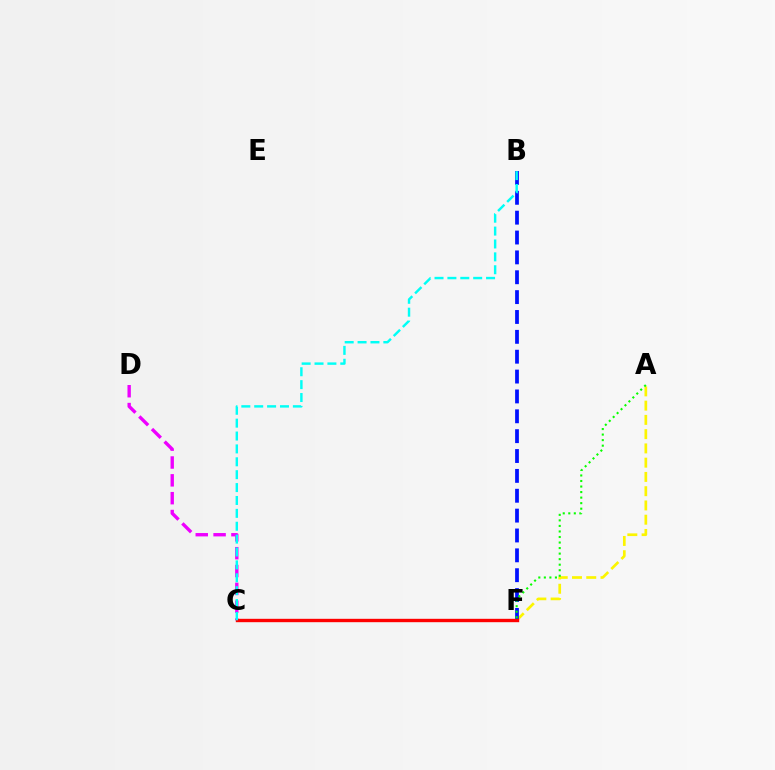{('C', 'D'): [{'color': '#ee00ff', 'line_style': 'dashed', 'thickness': 2.42}], ('A', 'F'): [{'color': '#fcf500', 'line_style': 'dashed', 'thickness': 1.94}, {'color': '#08ff00', 'line_style': 'dotted', 'thickness': 1.5}], ('B', 'F'): [{'color': '#0010ff', 'line_style': 'dashed', 'thickness': 2.7}], ('C', 'F'): [{'color': '#ff0000', 'line_style': 'solid', 'thickness': 2.43}], ('B', 'C'): [{'color': '#00fff6', 'line_style': 'dashed', 'thickness': 1.75}]}